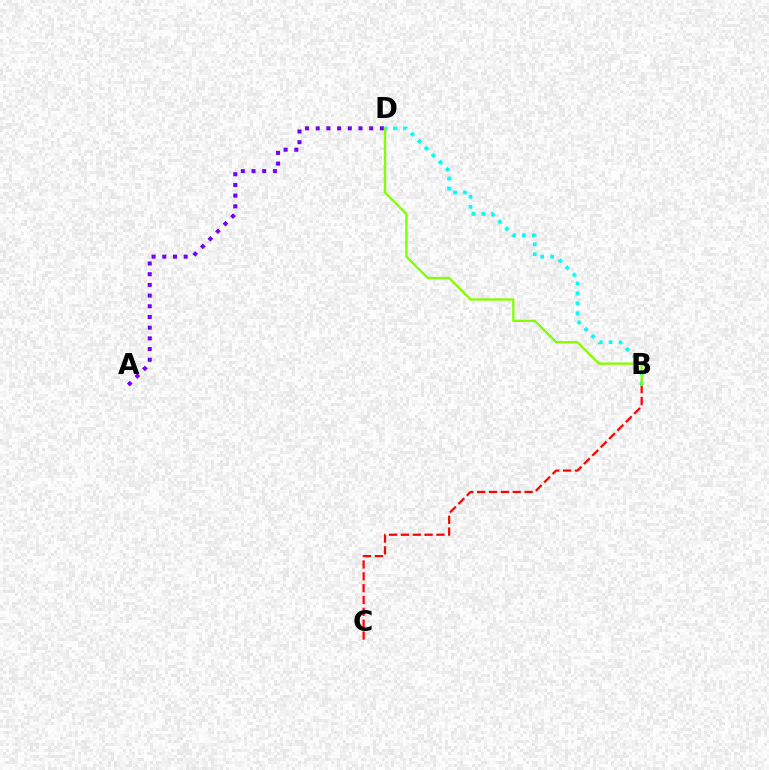{('B', 'C'): [{'color': '#ff0000', 'line_style': 'dashed', 'thickness': 1.61}], ('A', 'D'): [{'color': '#7200ff', 'line_style': 'dotted', 'thickness': 2.91}], ('B', 'D'): [{'color': '#00fff6', 'line_style': 'dotted', 'thickness': 2.69}, {'color': '#84ff00', 'line_style': 'solid', 'thickness': 1.67}]}